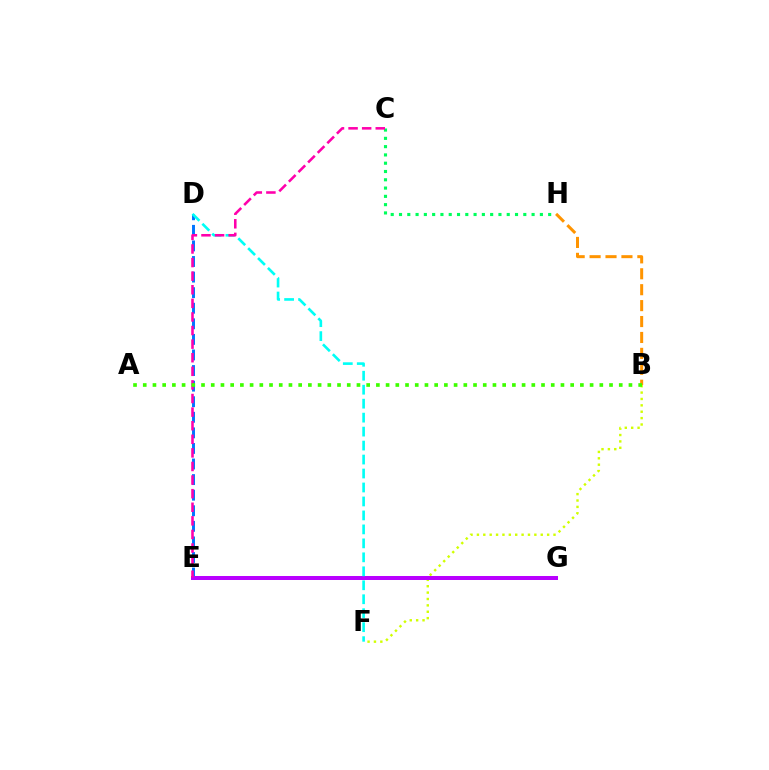{('E', 'G'): [{'color': '#2500ff', 'line_style': 'dashed', 'thickness': 1.94}, {'color': '#ff0000', 'line_style': 'dashed', 'thickness': 1.82}, {'color': '#b900ff', 'line_style': 'solid', 'thickness': 2.87}], ('B', 'F'): [{'color': '#d1ff00', 'line_style': 'dotted', 'thickness': 1.73}], ('D', 'E'): [{'color': '#0074ff', 'line_style': 'dashed', 'thickness': 2.12}], ('C', 'H'): [{'color': '#00ff5c', 'line_style': 'dotted', 'thickness': 2.25}], ('D', 'F'): [{'color': '#00fff6', 'line_style': 'dashed', 'thickness': 1.9}], ('C', 'E'): [{'color': '#ff00ac', 'line_style': 'dashed', 'thickness': 1.85}], ('B', 'H'): [{'color': '#ff9400', 'line_style': 'dashed', 'thickness': 2.16}], ('A', 'B'): [{'color': '#3dff00', 'line_style': 'dotted', 'thickness': 2.64}]}